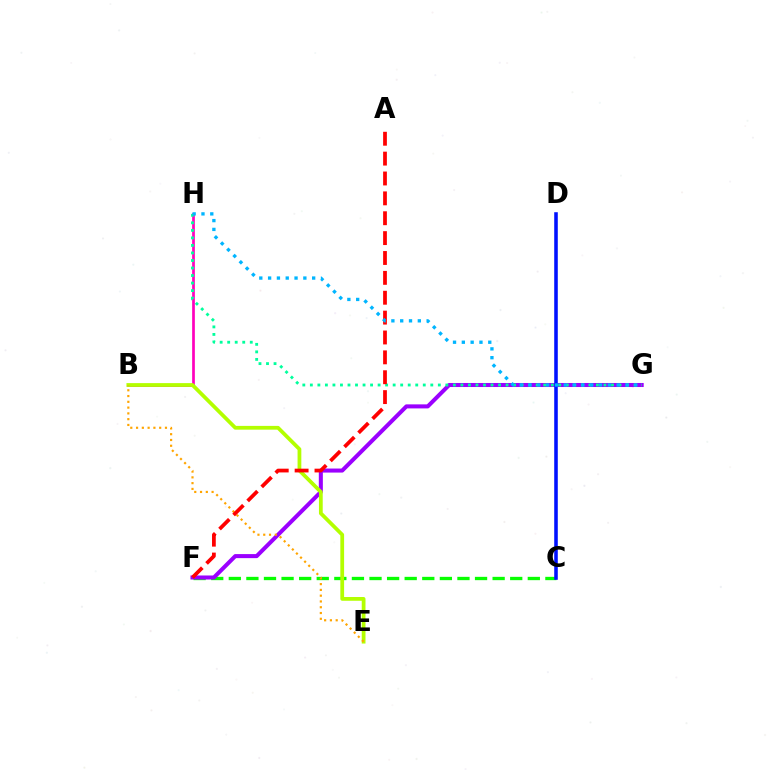{('C', 'F'): [{'color': '#08ff00', 'line_style': 'dashed', 'thickness': 2.39}], ('F', 'G'): [{'color': '#9b00ff', 'line_style': 'solid', 'thickness': 2.91}], ('B', 'H'): [{'color': '#ff00bd', 'line_style': 'solid', 'thickness': 1.95}], ('C', 'D'): [{'color': '#0010ff', 'line_style': 'solid', 'thickness': 2.56}], ('B', 'E'): [{'color': '#b3ff00', 'line_style': 'solid', 'thickness': 2.71}, {'color': '#ffa500', 'line_style': 'dotted', 'thickness': 1.57}], ('G', 'H'): [{'color': '#00ff9d', 'line_style': 'dotted', 'thickness': 2.05}, {'color': '#00b5ff', 'line_style': 'dotted', 'thickness': 2.39}], ('A', 'F'): [{'color': '#ff0000', 'line_style': 'dashed', 'thickness': 2.7}]}